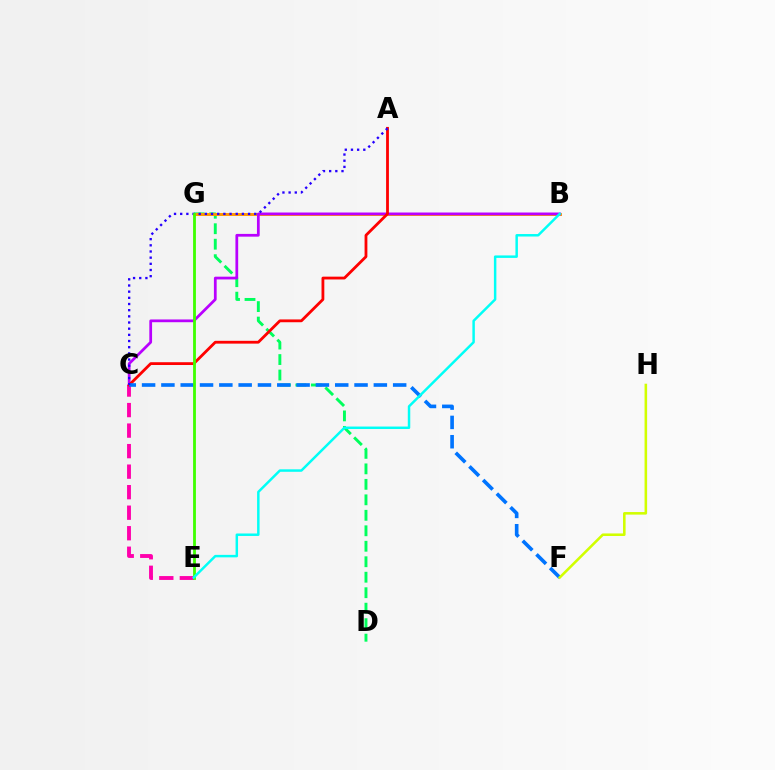{('D', 'G'): [{'color': '#00ff5c', 'line_style': 'dashed', 'thickness': 2.1}], ('B', 'G'): [{'color': '#ff9400', 'line_style': 'solid', 'thickness': 2.1}], ('B', 'C'): [{'color': '#b900ff', 'line_style': 'solid', 'thickness': 1.98}], ('C', 'E'): [{'color': '#ff00ac', 'line_style': 'dashed', 'thickness': 2.79}], ('A', 'C'): [{'color': '#ff0000', 'line_style': 'solid', 'thickness': 2.02}, {'color': '#2500ff', 'line_style': 'dotted', 'thickness': 1.68}], ('C', 'F'): [{'color': '#0074ff', 'line_style': 'dashed', 'thickness': 2.62}], ('F', 'H'): [{'color': '#d1ff00', 'line_style': 'solid', 'thickness': 1.84}], ('E', 'G'): [{'color': '#3dff00', 'line_style': 'solid', 'thickness': 2.03}], ('B', 'E'): [{'color': '#00fff6', 'line_style': 'solid', 'thickness': 1.78}]}